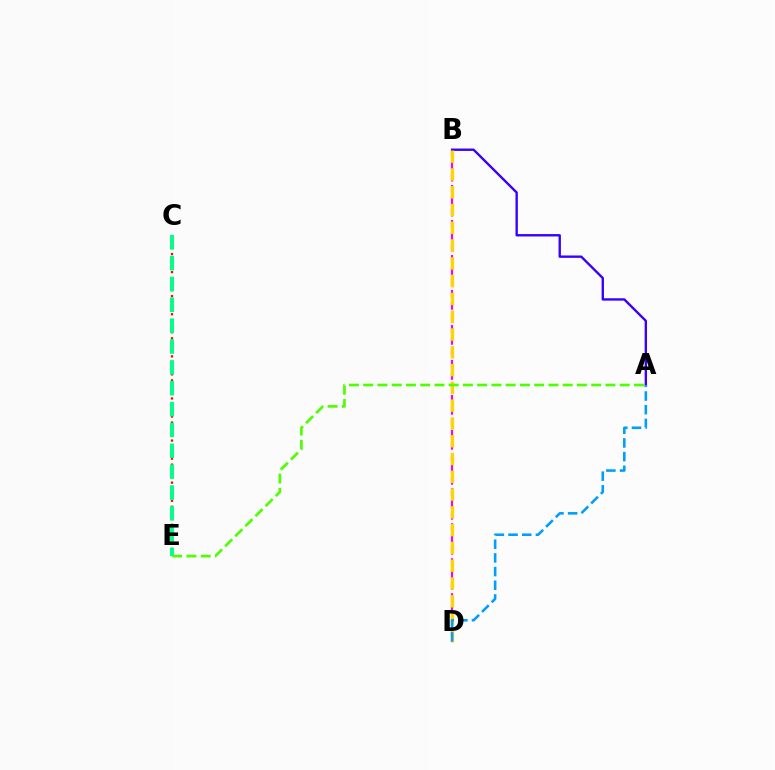{('B', 'D'): [{'color': '#ff00ed', 'line_style': 'dashed', 'thickness': 1.58}, {'color': '#ffd500', 'line_style': 'dashed', 'thickness': 2.42}], ('C', 'E'): [{'color': '#ff0000', 'line_style': 'dotted', 'thickness': 1.63}, {'color': '#00ff86', 'line_style': 'dashed', 'thickness': 2.83}], ('A', 'B'): [{'color': '#3700ff', 'line_style': 'solid', 'thickness': 1.71}], ('A', 'D'): [{'color': '#009eff', 'line_style': 'dashed', 'thickness': 1.86}], ('A', 'E'): [{'color': '#4fff00', 'line_style': 'dashed', 'thickness': 1.94}]}